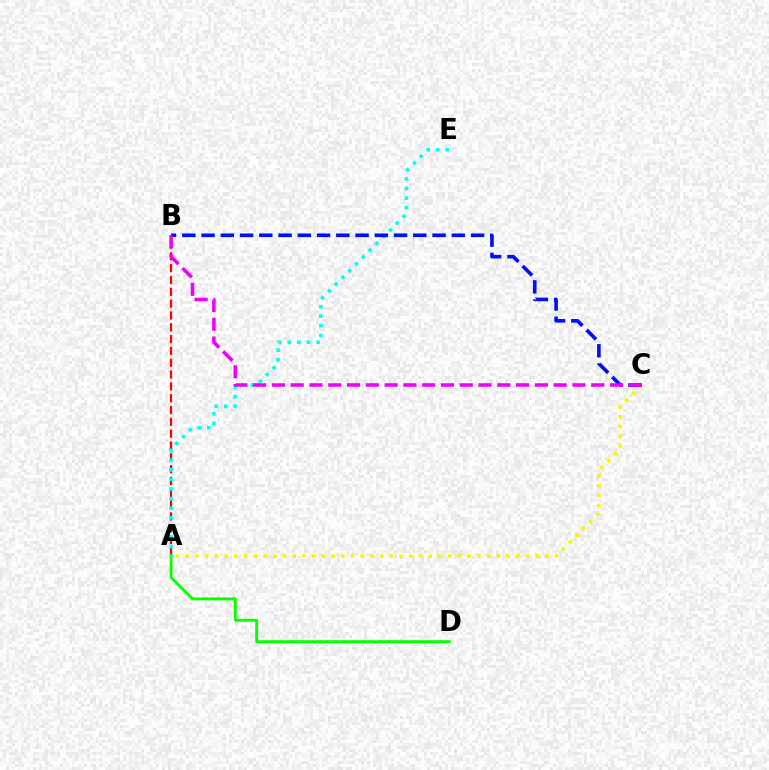{('A', 'B'): [{'color': '#ff0000', 'line_style': 'dashed', 'thickness': 1.61}], ('A', 'D'): [{'color': '#08ff00', 'line_style': 'solid', 'thickness': 2.07}], ('A', 'C'): [{'color': '#fcf500', 'line_style': 'dotted', 'thickness': 2.64}], ('A', 'E'): [{'color': '#00fff6', 'line_style': 'dotted', 'thickness': 2.61}], ('B', 'C'): [{'color': '#0010ff', 'line_style': 'dashed', 'thickness': 2.62}, {'color': '#ee00ff', 'line_style': 'dashed', 'thickness': 2.55}]}